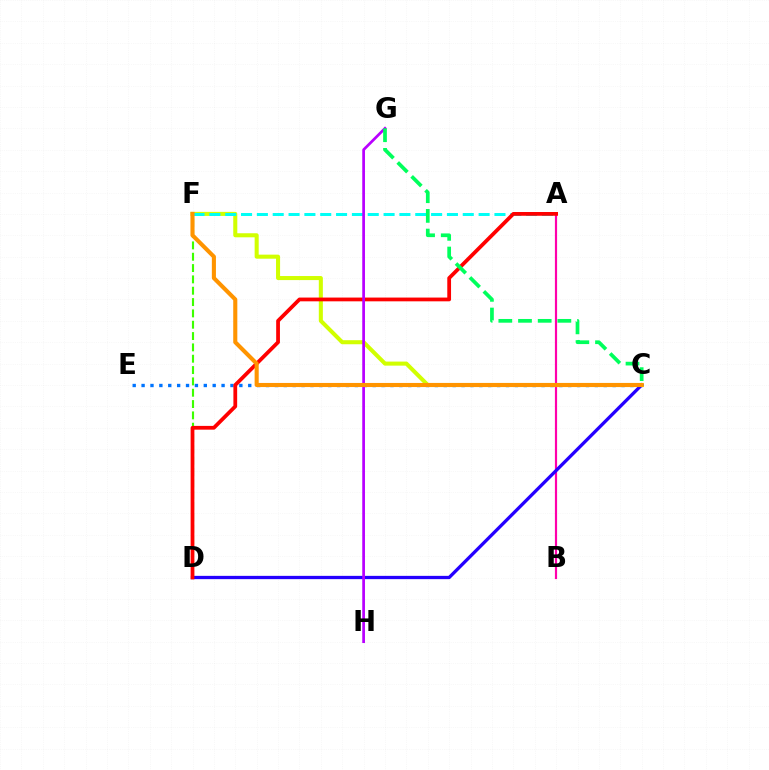{('A', 'B'): [{'color': '#ff00ac', 'line_style': 'solid', 'thickness': 1.58}], ('D', 'F'): [{'color': '#3dff00', 'line_style': 'dashed', 'thickness': 1.54}], ('C', 'F'): [{'color': '#d1ff00', 'line_style': 'solid', 'thickness': 2.92}, {'color': '#ff9400', 'line_style': 'solid', 'thickness': 2.95}], ('C', 'E'): [{'color': '#0074ff', 'line_style': 'dotted', 'thickness': 2.41}], ('C', 'D'): [{'color': '#2500ff', 'line_style': 'solid', 'thickness': 2.37}], ('A', 'F'): [{'color': '#00fff6', 'line_style': 'dashed', 'thickness': 2.15}], ('A', 'D'): [{'color': '#ff0000', 'line_style': 'solid', 'thickness': 2.71}], ('G', 'H'): [{'color': '#b900ff', 'line_style': 'solid', 'thickness': 1.96}], ('C', 'G'): [{'color': '#00ff5c', 'line_style': 'dashed', 'thickness': 2.67}]}